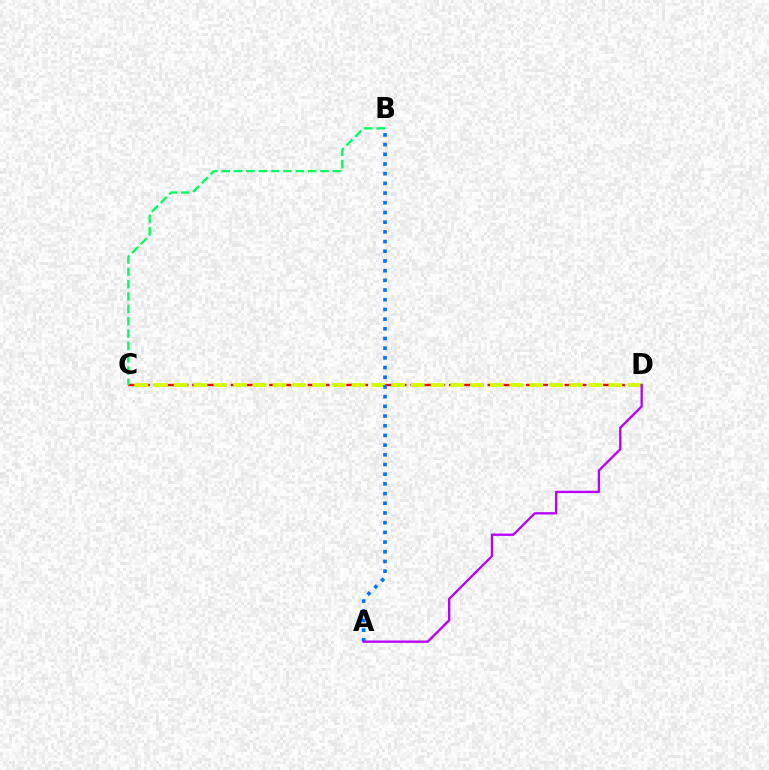{('C', 'D'): [{'color': '#ff0000', 'line_style': 'dashed', 'thickness': 1.74}, {'color': '#d1ff00', 'line_style': 'dashed', 'thickness': 2.68}], ('A', 'B'): [{'color': '#0074ff', 'line_style': 'dotted', 'thickness': 2.63}], ('A', 'D'): [{'color': '#b900ff', 'line_style': 'solid', 'thickness': 1.67}], ('B', 'C'): [{'color': '#00ff5c', 'line_style': 'dashed', 'thickness': 1.68}]}